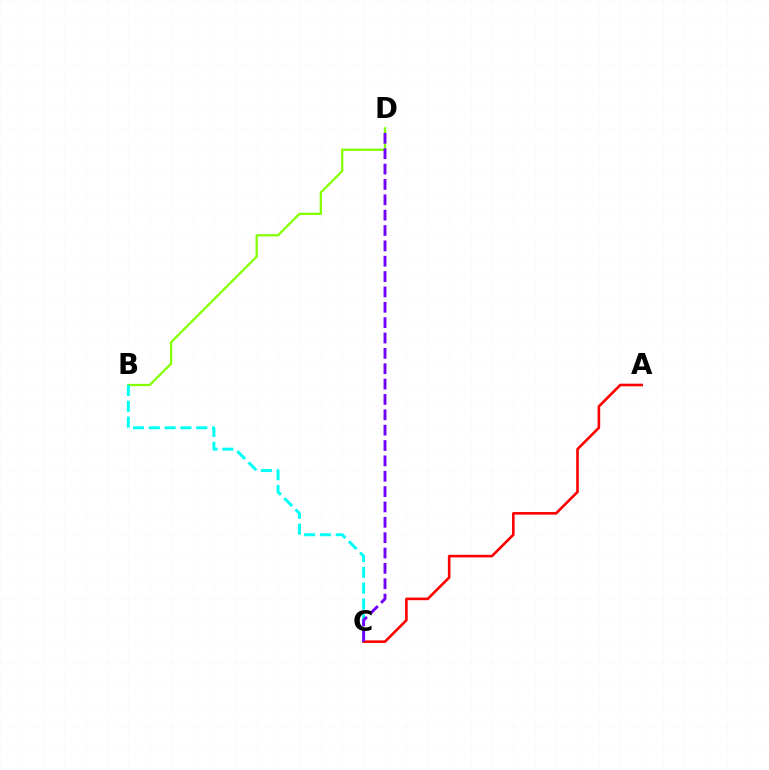{('A', 'C'): [{'color': '#ff0000', 'line_style': 'solid', 'thickness': 1.88}], ('B', 'D'): [{'color': '#84ff00', 'line_style': 'solid', 'thickness': 1.64}], ('B', 'C'): [{'color': '#00fff6', 'line_style': 'dashed', 'thickness': 2.15}], ('C', 'D'): [{'color': '#7200ff', 'line_style': 'dashed', 'thickness': 2.09}]}